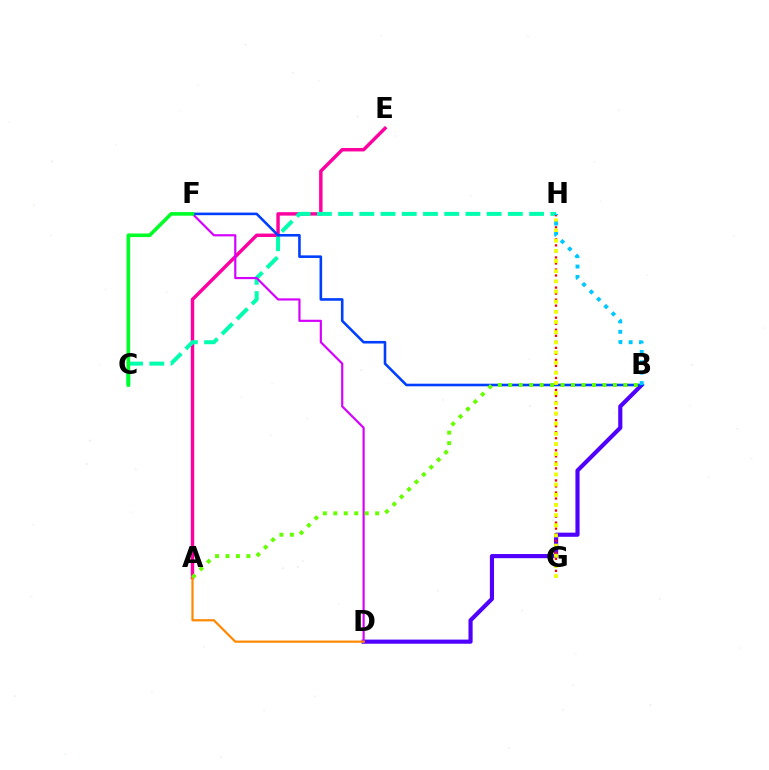{('A', 'E'): [{'color': '#ff00a0', 'line_style': 'solid', 'thickness': 2.47}], ('C', 'H'): [{'color': '#00ffaf', 'line_style': 'dashed', 'thickness': 2.88}], ('B', 'D'): [{'color': '#4f00ff', 'line_style': 'solid', 'thickness': 2.98}], ('G', 'H'): [{'color': '#ff0000', 'line_style': 'dotted', 'thickness': 1.64}, {'color': '#eeff00', 'line_style': 'dotted', 'thickness': 2.76}], ('D', 'F'): [{'color': '#d600ff', 'line_style': 'solid', 'thickness': 1.57}], ('B', 'F'): [{'color': '#003fff', 'line_style': 'solid', 'thickness': 1.87}], ('C', 'F'): [{'color': '#00ff27', 'line_style': 'solid', 'thickness': 2.59}], ('A', 'D'): [{'color': '#ff8800', 'line_style': 'solid', 'thickness': 1.6}], ('A', 'B'): [{'color': '#66ff00', 'line_style': 'dotted', 'thickness': 2.84}], ('B', 'H'): [{'color': '#00c7ff', 'line_style': 'dotted', 'thickness': 2.82}]}